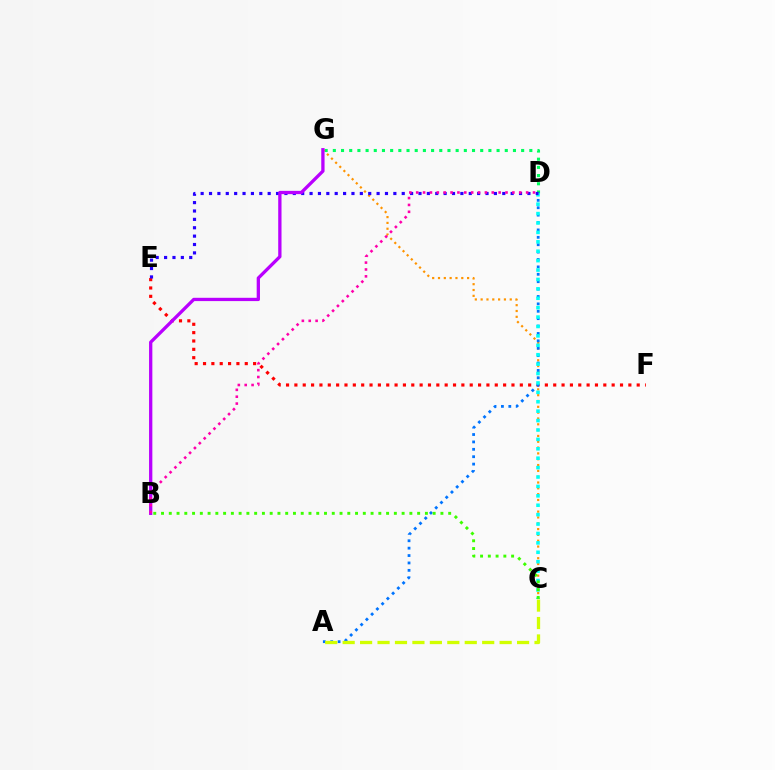{('E', 'F'): [{'color': '#ff0000', 'line_style': 'dotted', 'thickness': 2.27}], ('D', 'G'): [{'color': '#00ff5c', 'line_style': 'dotted', 'thickness': 2.22}], ('C', 'G'): [{'color': '#ff9400', 'line_style': 'dotted', 'thickness': 1.58}], ('A', 'D'): [{'color': '#0074ff', 'line_style': 'dotted', 'thickness': 2.01}], ('C', 'D'): [{'color': '#00fff6', 'line_style': 'dotted', 'thickness': 2.56}], ('D', 'E'): [{'color': '#2500ff', 'line_style': 'dotted', 'thickness': 2.28}], ('B', 'G'): [{'color': '#b900ff', 'line_style': 'solid', 'thickness': 2.37}], ('B', 'D'): [{'color': '#ff00ac', 'line_style': 'dotted', 'thickness': 1.87}], ('B', 'C'): [{'color': '#3dff00', 'line_style': 'dotted', 'thickness': 2.11}], ('A', 'C'): [{'color': '#d1ff00', 'line_style': 'dashed', 'thickness': 2.37}]}